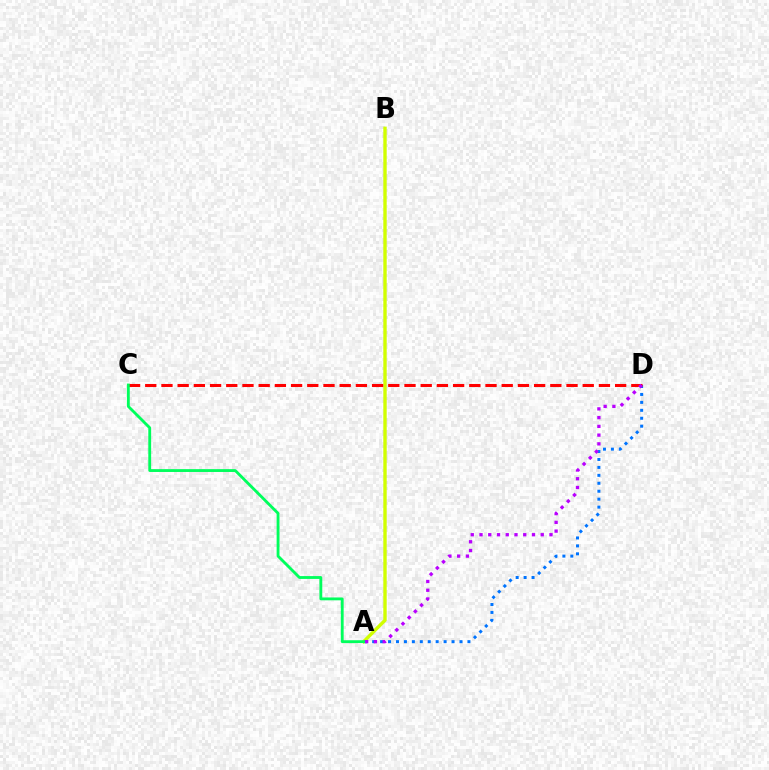{('A', 'B'): [{'color': '#d1ff00', 'line_style': 'solid', 'thickness': 2.43}], ('A', 'D'): [{'color': '#0074ff', 'line_style': 'dotted', 'thickness': 2.16}, {'color': '#b900ff', 'line_style': 'dotted', 'thickness': 2.38}], ('C', 'D'): [{'color': '#ff0000', 'line_style': 'dashed', 'thickness': 2.2}], ('A', 'C'): [{'color': '#00ff5c', 'line_style': 'solid', 'thickness': 2.05}]}